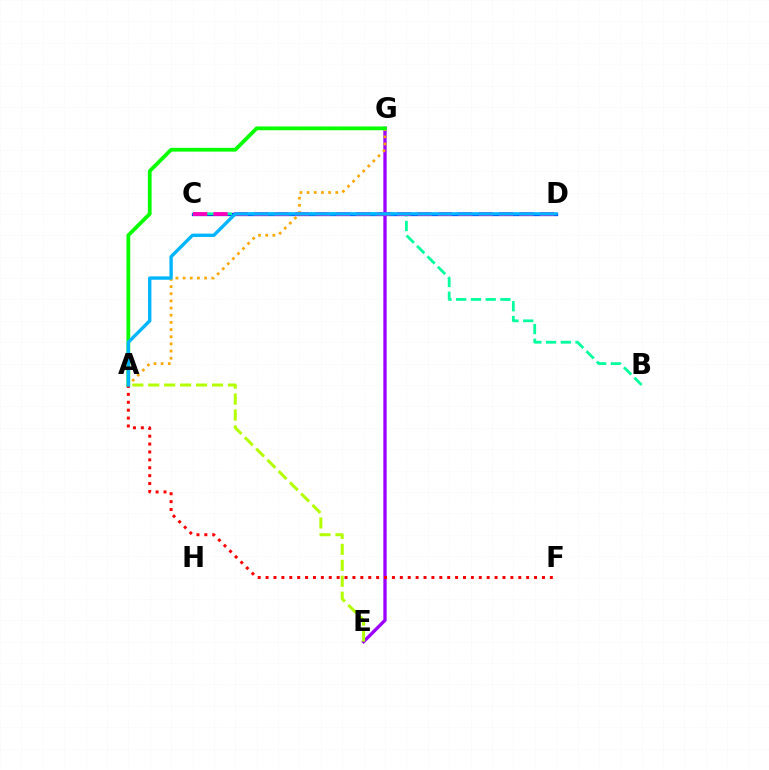{('C', 'D'): [{'color': '#0010ff', 'line_style': 'solid', 'thickness': 2.34}, {'color': '#ff00bd', 'line_style': 'dashed', 'thickness': 2.77}], ('E', 'G'): [{'color': '#9b00ff', 'line_style': 'solid', 'thickness': 2.39}], ('B', 'C'): [{'color': '#00ff9d', 'line_style': 'dashed', 'thickness': 2.0}], ('A', 'G'): [{'color': '#ffa500', 'line_style': 'dotted', 'thickness': 1.95}, {'color': '#08ff00', 'line_style': 'solid', 'thickness': 2.72}], ('A', 'F'): [{'color': '#ff0000', 'line_style': 'dotted', 'thickness': 2.15}], ('A', 'E'): [{'color': '#b3ff00', 'line_style': 'dashed', 'thickness': 2.16}], ('A', 'D'): [{'color': '#00b5ff', 'line_style': 'solid', 'thickness': 2.41}]}